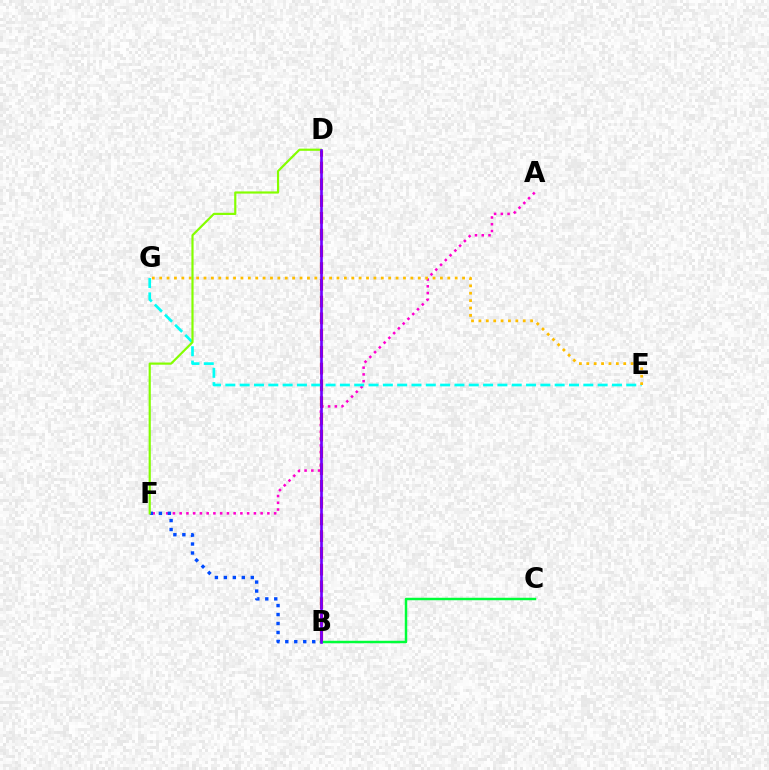{('A', 'F'): [{'color': '#ff00cf', 'line_style': 'dotted', 'thickness': 1.83}], ('B', 'D'): [{'color': '#ff0000', 'line_style': 'dashed', 'thickness': 2.28}, {'color': '#7200ff', 'line_style': 'solid', 'thickness': 1.92}], ('E', 'G'): [{'color': '#00fff6', 'line_style': 'dashed', 'thickness': 1.95}, {'color': '#ffbd00', 'line_style': 'dotted', 'thickness': 2.01}], ('B', 'F'): [{'color': '#004bff', 'line_style': 'dotted', 'thickness': 2.44}], ('D', 'F'): [{'color': '#84ff00', 'line_style': 'solid', 'thickness': 1.57}], ('B', 'C'): [{'color': '#00ff39', 'line_style': 'solid', 'thickness': 1.78}]}